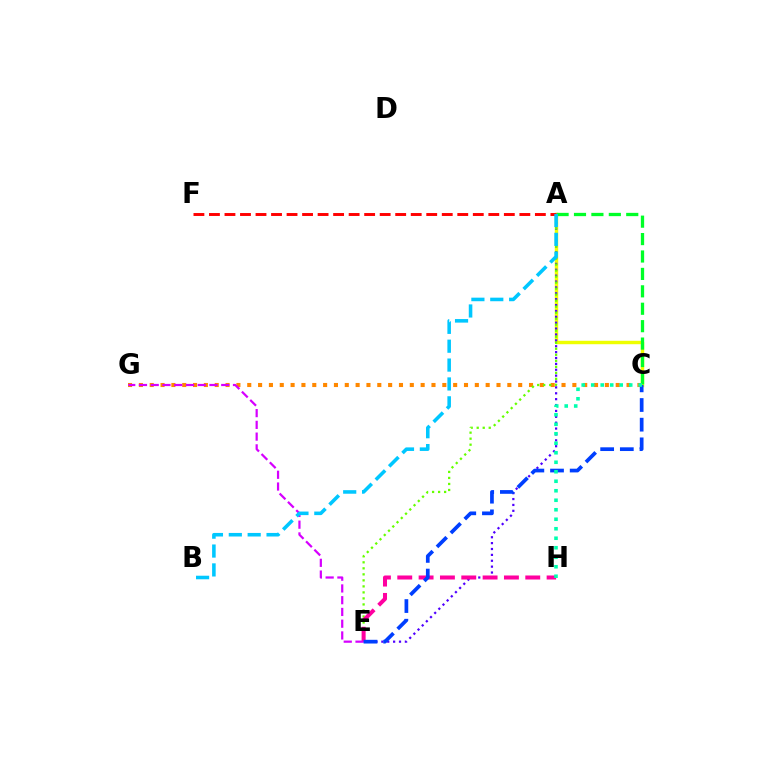{('A', 'C'): [{'color': '#eeff00', 'line_style': 'solid', 'thickness': 2.47}, {'color': '#00ff27', 'line_style': 'dashed', 'thickness': 2.37}], ('A', 'E'): [{'color': '#4f00ff', 'line_style': 'dotted', 'thickness': 1.6}, {'color': '#66ff00', 'line_style': 'dotted', 'thickness': 1.63}], ('C', 'G'): [{'color': '#ff8800', 'line_style': 'dotted', 'thickness': 2.94}], ('A', 'F'): [{'color': '#ff0000', 'line_style': 'dashed', 'thickness': 2.11}], ('E', 'H'): [{'color': '#ff00a0', 'line_style': 'dashed', 'thickness': 2.9}], ('E', 'G'): [{'color': '#d600ff', 'line_style': 'dashed', 'thickness': 1.6}], ('A', 'B'): [{'color': '#00c7ff', 'line_style': 'dashed', 'thickness': 2.56}], ('C', 'E'): [{'color': '#003fff', 'line_style': 'dashed', 'thickness': 2.67}], ('C', 'H'): [{'color': '#00ffaf', 'line_style': 'dotted', 'thickness': 2.58}]}